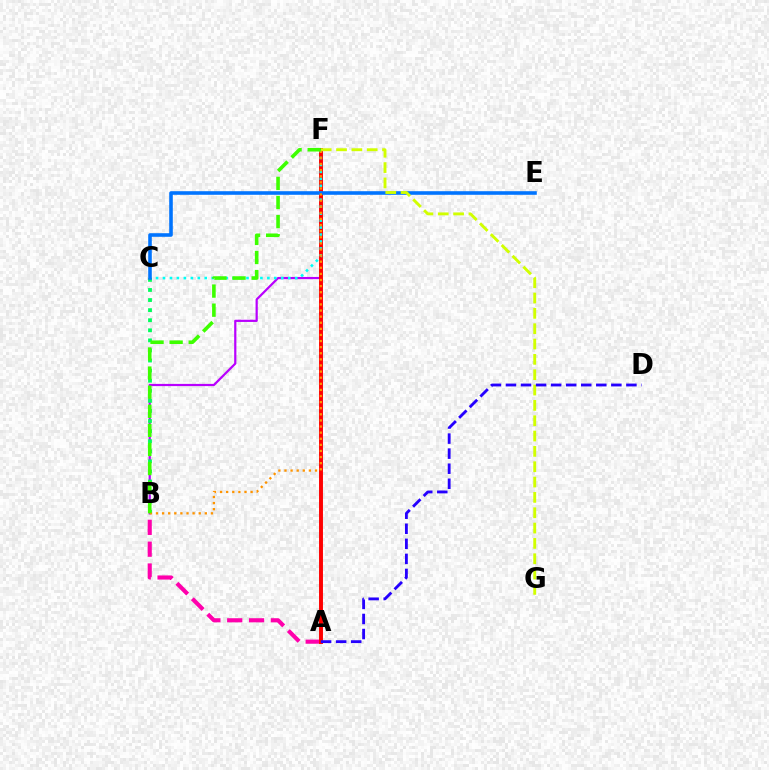{('A', 'B'): [{'color': '#ff00ac', 'line_style': 'dashed', 'thickness': 2.97}], ('B', 'F'): [{'color': '#b900ff', 'line_style': 'solid', 'thickness': 1.59}, {'color': '#ff9400', 'line_style': 'dotted', 'thickness': 1.66}, {'color': '#3dff00', 'line_style': 'dashed', 'thickness': 2.59}], ('A', 'F'): [{'color': '#ff0000', 'line_style': 'solid', 'thickness': 2.82}], ('C', 'F'): [{'color': '#00fff6', 'line_style': 'dotted', 'thickness': 1.89}], ('B', 'C'): [{'color': '#00ff5c', 'line_style': 'dotted', 'thickness': 2.74}], ('C', 'E'): [{'color': '#0074ff', 'line_style': 'solid', 'thickness': 2.58}], ('F', 'G'): [{'color': '#d1ff00', 'line_style': 'dashed', 'thickness': 2.08}], ('A', 'D'): [{'color': '#2500ff', 'line_style': 'dashed', 'thickness': 2.05}]}